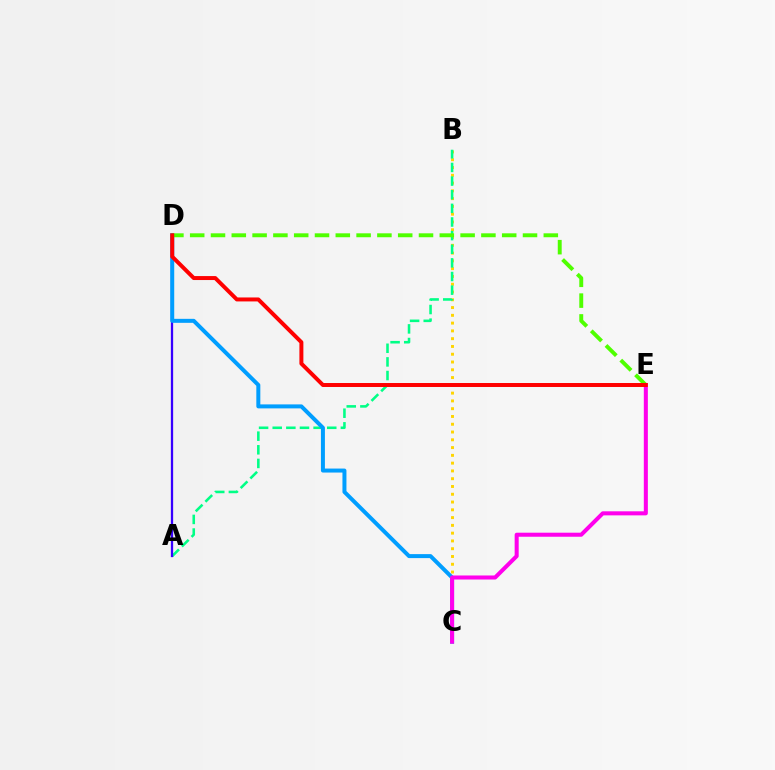{('B', 'C'): [{'color': '#ffd500', 'line_style': 'dotted', 'thickness': 2.11}], ('A', 'B'): [{'color': '#00ff86', 'line_style': 'dashed', 'thickness': 1.85}], ('A', 'D'): [{'color': '#3700ff', 'line_style': 'solid', 'thickness': 1.64}], ('C', 'D'): [{'color': '#009eff', 'line_style': 'solid', 'thickness': 2.87}], ('D', 'E'): [{'color': '#4fff00', 'line_style': 'dashed', 'thickness': 2.83}, {'color': '#ff0000', 'line_style': 'solid', 'thickness': 2.86}], ('C', 'E'): [{'color': '#ff00ed', 'line_style': 'solid', 'thickness': 2.91}]}